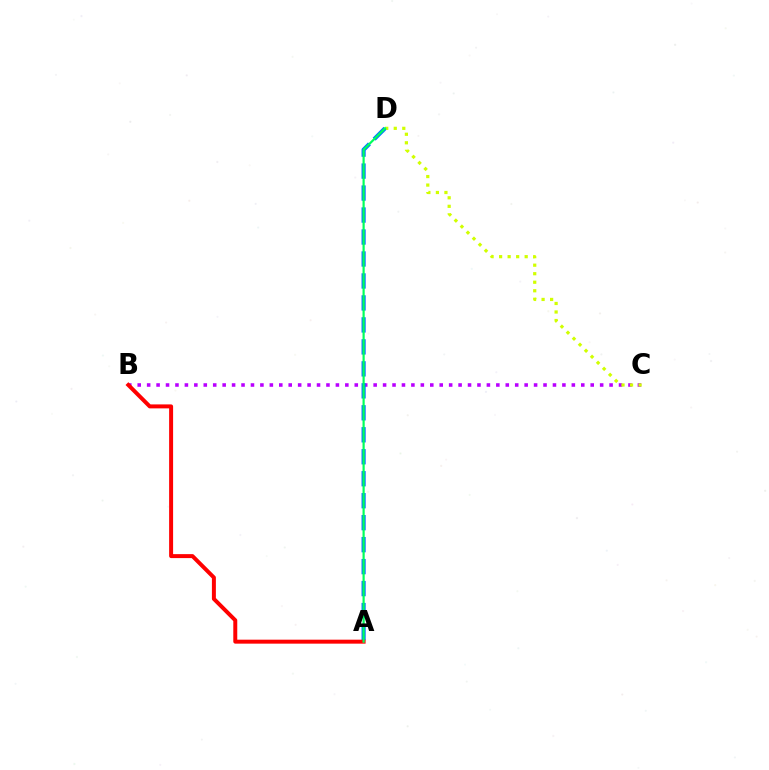{('B', 'C'): [{'color': '#b900ff', 'line_style': 'dotted', 'thickness': 2.56}], ('C', 'D'): [{'color': '#d1ff00', 'line_style': 'dotted', 'thickness': 2.32}], ('A', 'D'): [{'color': '#0074ff', 'line_style': 'dashed', 'thickness': 2.99}, {'color': '#00ff5c', 'line_style': 'solid', 'thickness': 1.58}], ('A', 'B'): [{'color': '#ff0000', 'line_style': 'solid', 'thickness': 2.86}]}